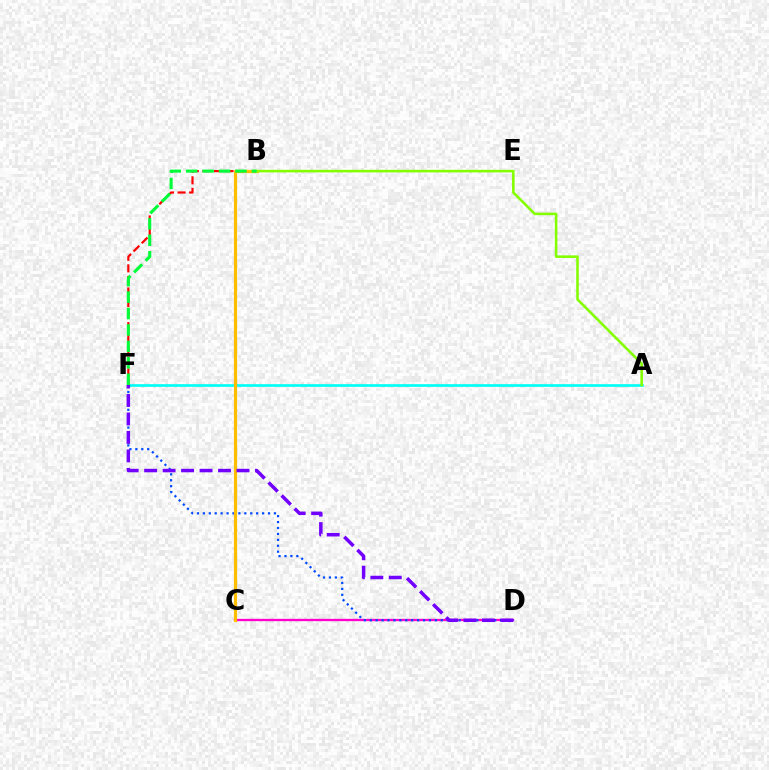{('C', 'D'): [{'color': '#ff00cf', 'line_style': 'solid', 'thickness': 1.68}], ('A', 'F'): [{'color': '#00fff6', 'line_style': 'solid', 'thickness': 1.91}], ('B', 'F'): [{'color': '#ff0000', 'line_style': 'dashed', 'thickness': 1.57}, {'color': '#00ff39', 'line_style': 'dashed', 'thickness': 2.23}], ('D', 'F'): [{'color': '#004bff', 'line_style': 'dotted', 'thickness': 1.61}, {'color': '#7200ff', 'line_style': 'dashed', 'thickness': 2.51}], ('B', 'C'): [{'color': '#ffbd00', 'line_style': 'solid', 'thickness': 2.28}], ('A', 'B'): [{'color': '#84ff00', 'line_style': 'solid', 'thickness': 1.85}]}